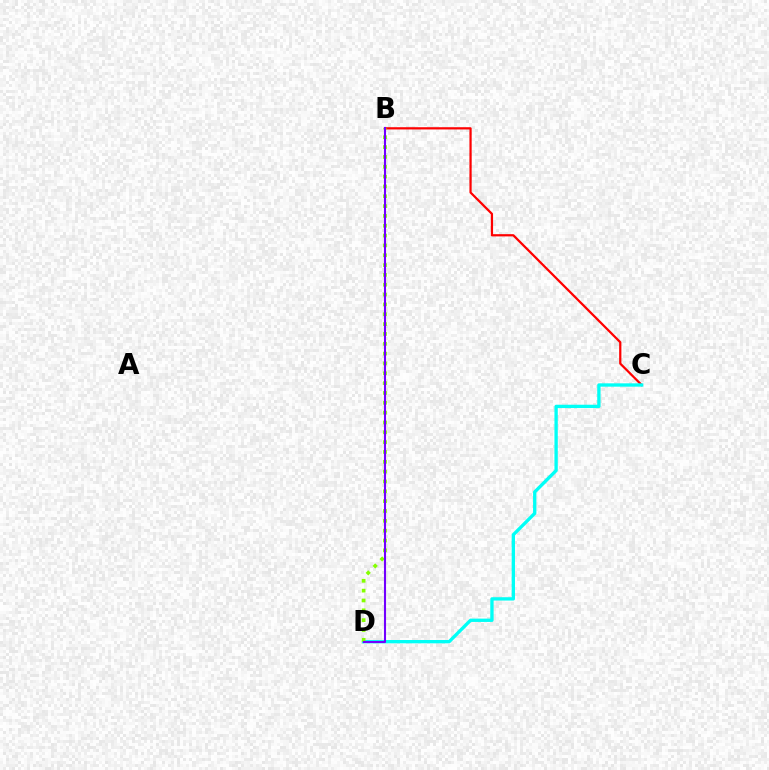{('B', 'C'): [{'color': '#ff0000', 'line_style': 'solid', 'thickness': 1.61}], ('C', 'D'): [{'color': '#00fff6', 'line_style': 'solid', 'thickness': 2.39}], ('B', 'D'): [{'color': '#84ff00', 'line_style': 'dotted', 'thickness': 2.67}, {'color': '#7200ff', 'line_style': 'solid', 'thickness': 1.51}]}